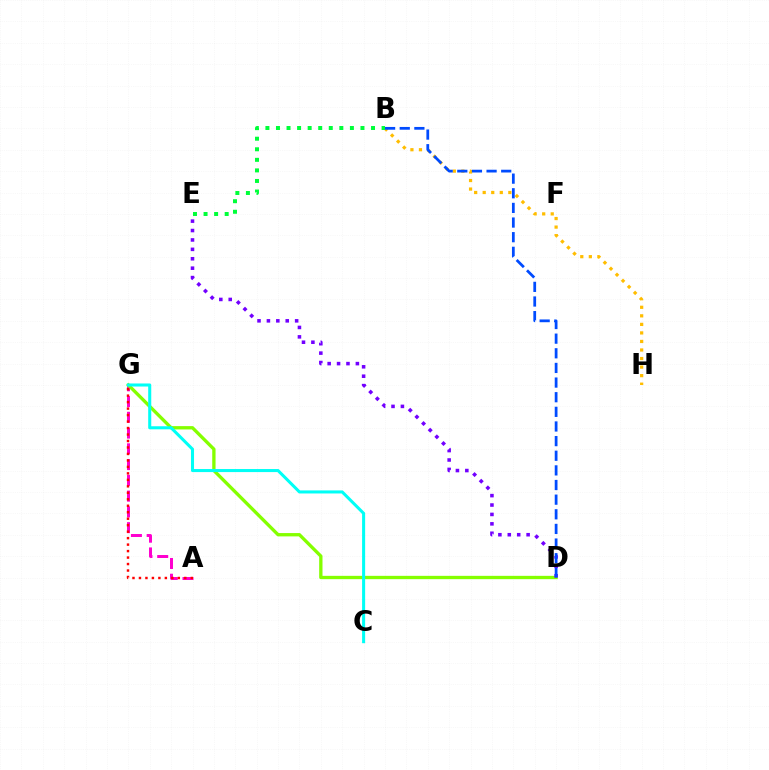{('B', 'H'): [{'color': '#ffbd00', 'line_style': 'dotted', 'thickness': 2.32}], ('A', 'G'): [{'color': '#ff00cf', 'line_style': 'dashed', 'thickness': 2.14}, {'color': '#ff0000', 'line_style': 'dotted', 'thickness': 1.76}], ('B', 'E'): [{'color': '#00ff39', 'line_style': 'dotted', 'thickness': 2.87}], ('D', 'G'): [{'color': '#84ff00', 'line_style': 'solid', 'thickness': 2.39}], ('D', 'E'): [{'color': '#7200ff', 'line_style': 'dotted', 'thickness': 2.56}], ('B', 'D'): [{'color': '#004bff', 'line_style': 'dashed', 'thickness': 1.99}], ('C', 'G'): [{'color': '#00fff6', 'line_style': 'solid', 'thickness': 2.2}]}